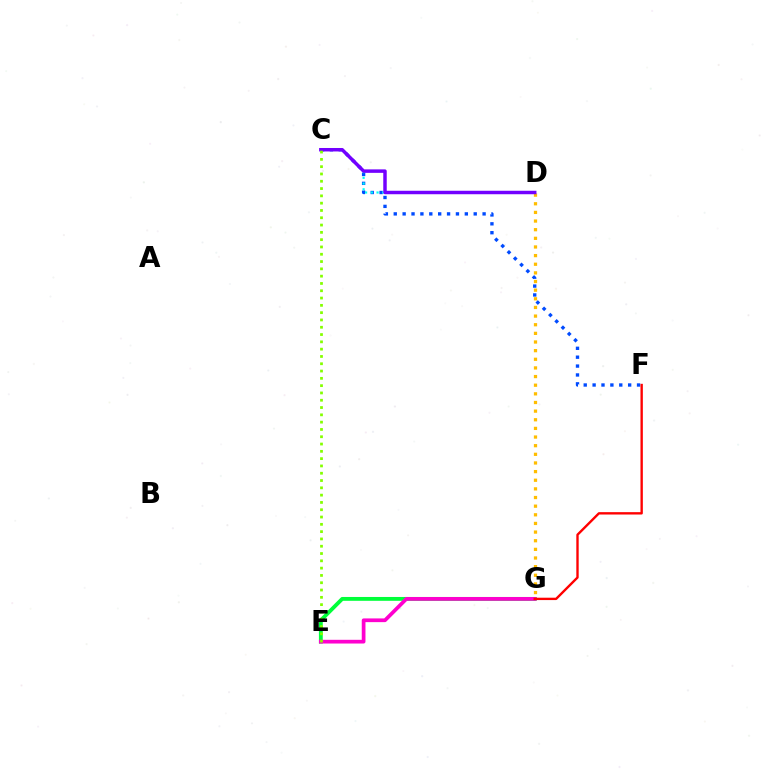{('C', 'F'): [{'color': '#004bff', 'line_style': 'dotted', 'thickness': 2.41}], ('E', 'G'): [{'color': '#00ff39', 'line_style': 'solid', 'thickness': 2.77}, {'color': '#ff00cf', 'line_style': 'solid', 'thickness': 2.68}], ('D', 'G'): [{'color': '#ffbd00', 'line_style': 'dotted', 'thickness': 2.35}], ('C', 'D'): [{'color': '#00fff6', 'line_style': 'dotted', 'thickness': 1.56}, {'color': '#7200ff', 'line_style': 'solid', 'thickness': 2.5}], ('F', 'G'): [{'color': '#ff0000', 'line_style': 'solid', 'thickness': 1.71}], ('C', 'E'): [{'color': '#84ff00', 'line_style': 'dotted', 'thickness': 1.98}]}